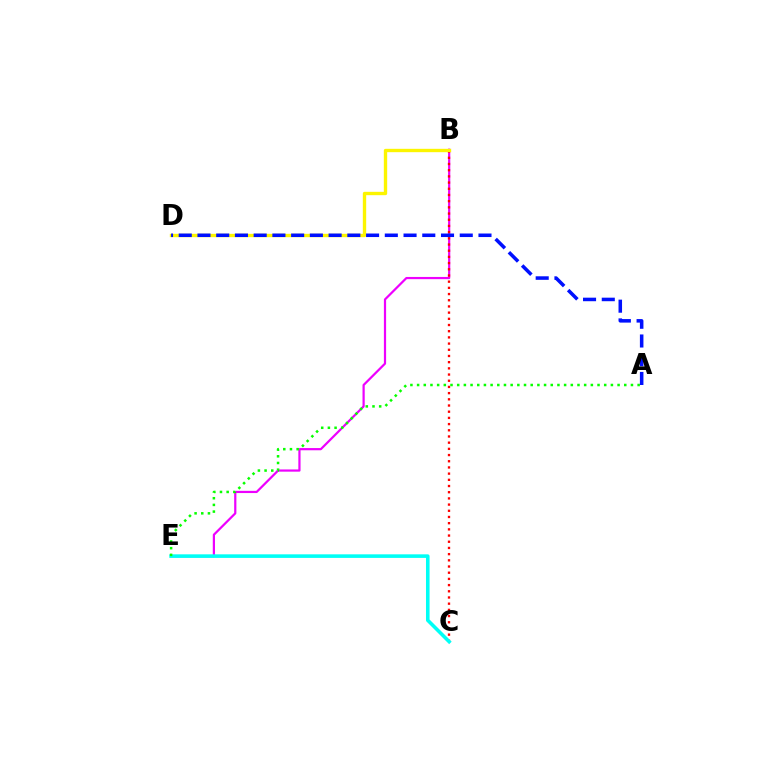{('B', 'E'): [{'color': '#ee00ff', 'line_style': 'solid', 'thickness': 1.59}], ('B', 'C'): [{'color': '#ff0000', 'line_style': 'dotted', 'thickness': 1.68}], ('C', 'E'): [{'color': '#00fff6', 'line_style': 'solid', 'thickness': 2.57}], ('B', 'D'): [{'color': '#fcf500', 'line_style': 'solid', 'thickness': 2.42}], ('A', 'E'): [{'color': '#08ff00', 'line_style': 'dotted', 'thickness': 1.82}], ('A', 'D'): [{'color': '#0010ff', 'line_style': 'dashed', 'thickness': 2.54}]}